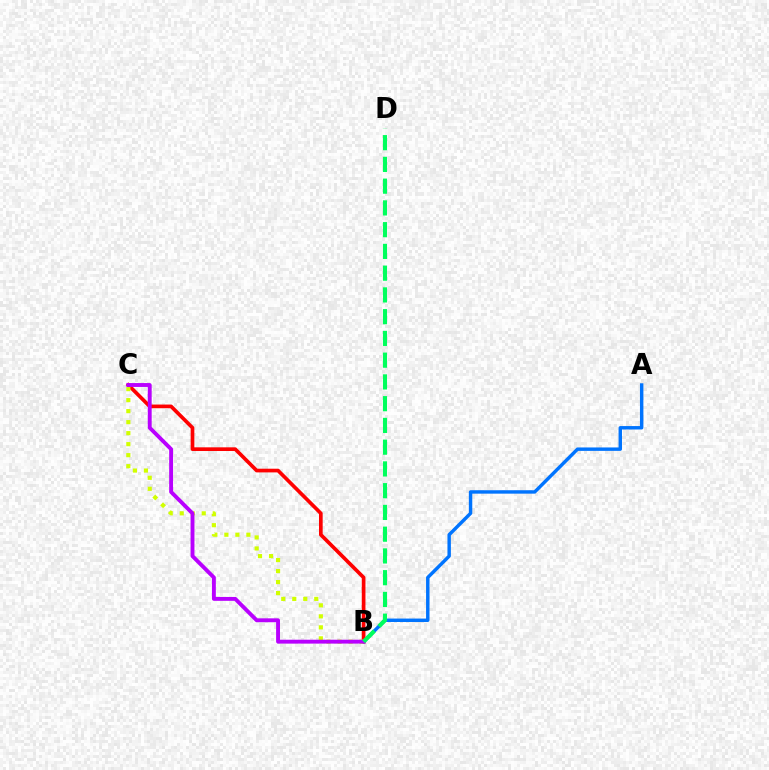{('B', 'C'): [{'color': '#ff0000', 'line_style': 'solid', 'thickness': 2.65}, {'color': '#d1ff00', 'line_style': 'dotted', 'thickness': 2.99}, {'color': '#b900ff', 'line_style': 'solid', 'thickness': 2.8}], ('A', 'B'): [{'color': '#0074ff', 'line_style': 'solid', 'thickness': 2.47}], ('B', 'D'): [{'color': '#00ff5c', 'line_style': 'dashed', 'thickness': 2.95}]}